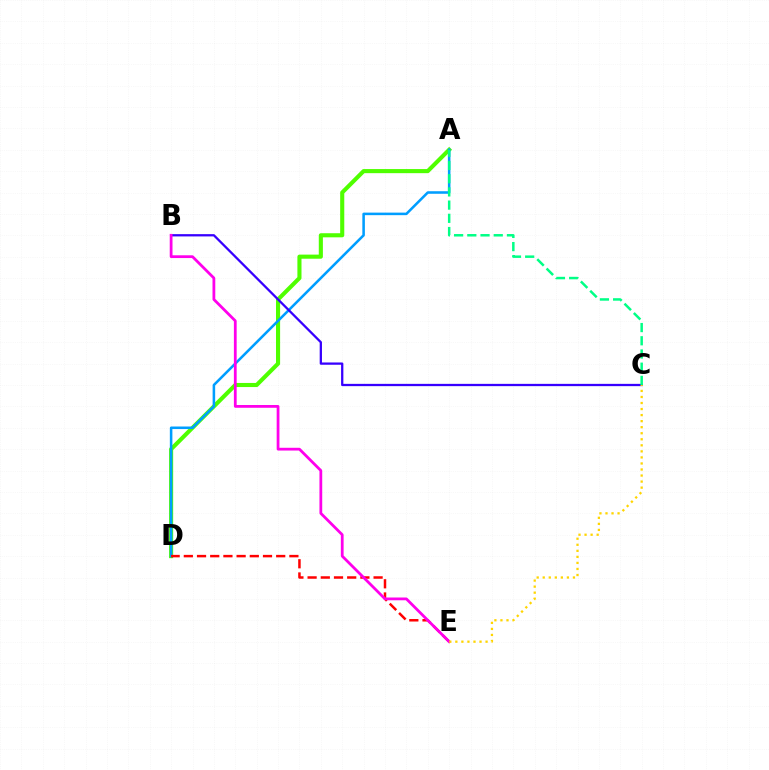{('A', 'D'): [{'color': '#4fff00', 'line_style': 'solid', 'thickness': 2.95}, {'color': '#009eff', 'line_style': 'solid', 'thickness': 1.83}], ('D', 'E'): [{'color': '#ff0000', 'line_style': 'dashed', 'thickness': 1.79}], ('B', 'C'): [{'color': '#3700ff', 'line_style': 'solid', 'thickness': 1.64}], ('A', 'C'): [{'color': '#00ff86', 'line_style': 'dashed', 'thickness': 1.79}], ('B', 'E'): [{'color': '#ff00ed', 'line_style': 'solid', 'thickness': 2.0}], ('C', 'E'): [{'color': '#ffd500', 'line_style': 'dotted', 'thickness': 1.64}]}